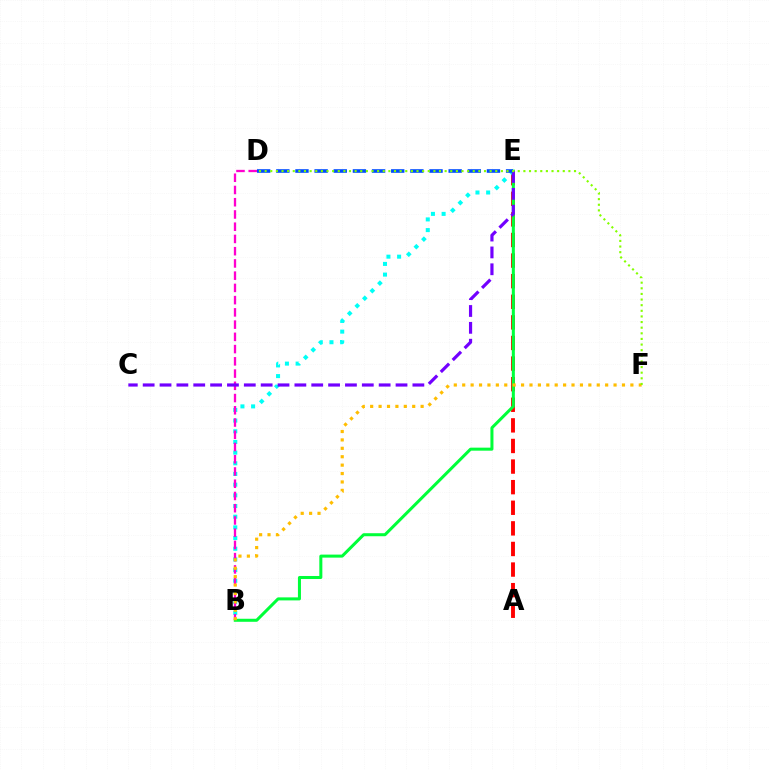{('A', 'E'): [{'color': '#ff0000', 'line_style': 'dashed', 'thickness': 2.8}], ('B', 'E'): [{'color': '#00fff6', 'line_style': 'dotted', 'thickness': 2.9}, {'color': '#00ff39', 'line_style': 'solid', 'thickness': 2.18}], ('B', 'D'): [{'color': '#ff00cf', 'line_style': 'dashed', 'thickness': 1.66}], ('C', 'E'): [{'color': '#7200ff', 'line_style': 'dashed', 'thickness': 2.29}], ('B', 'F'): [{'color': '#ffbd00', 'line_style': 'dotted', 'thickness': 2.28}], ('D', 'E'): [{'color': '#004bff', 'line_style': 'dashed', 'thickness': 2.6}], ('D', 'F'): [{'color': '#84ff00', 'line_style': 'dotted', 'thickness': 1.53}]}